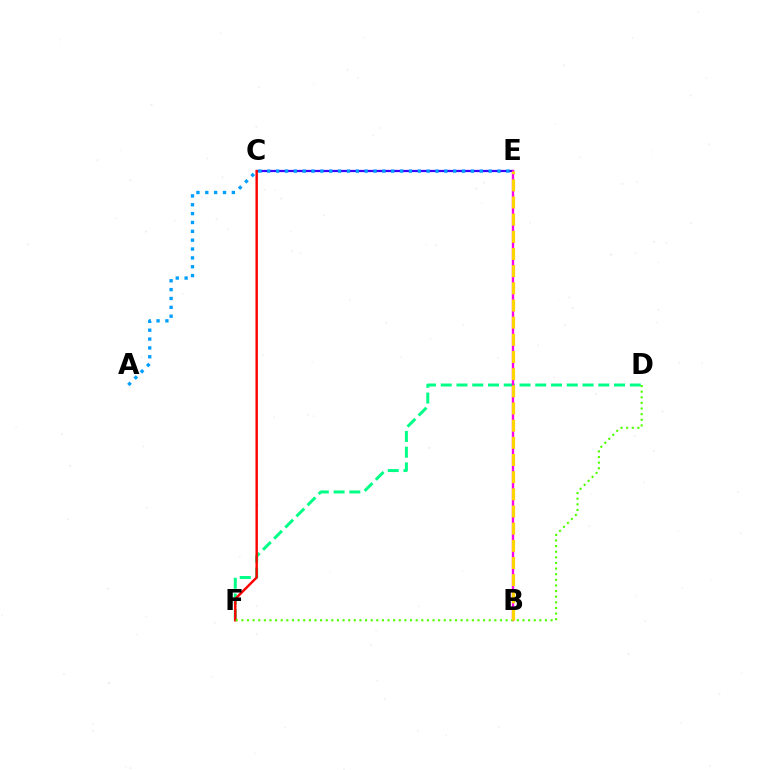{('D', 'F'): [{'color': '#00ff86', 'line_style': 'dashed', 'thickness': 2.14}, {'color': '#4fff00', 'line_style': 'dotted', 'thickness': 1.53}], ('C', 'E'): [{'color': '#3700ff', 'line_style': 'solid', 'thickness': 1.61}], ('C', 'F'): [{'color': '#ff0000', 'line_style': 'solid', 'thickness': 1.74}], ('A', 'E'): [{'color': '#009eff', 'line_style': 'dotted', 'thickness': 2.41}], ('B', 'E'): [{'color': '#ff00ed', 'line_style': 'solid', 'thickness': 1.69}, {'color': '#ffd500', 'line_style': 'dashed', 'thickness': 2.33}]}